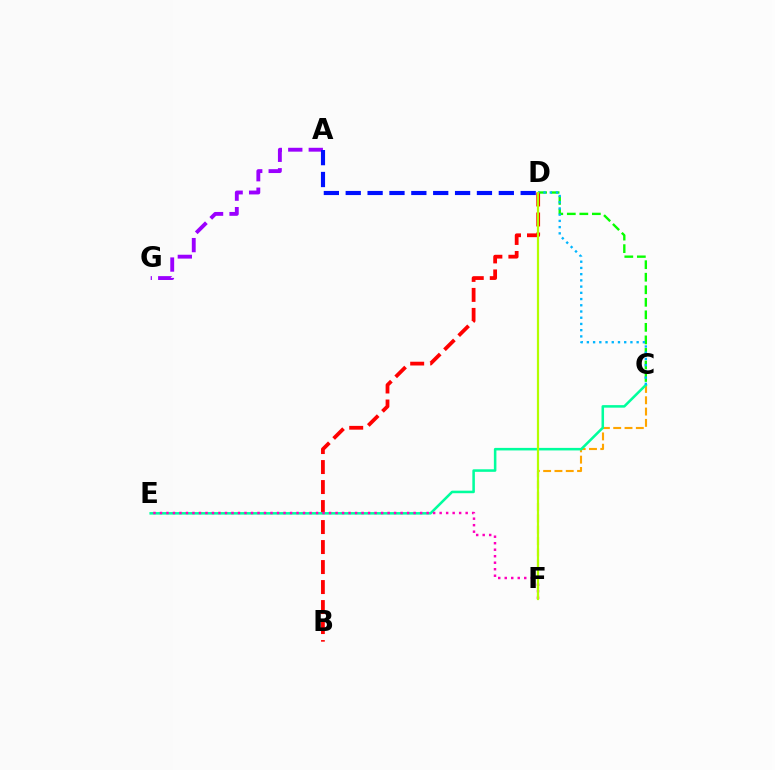{('A', 'G'): [{'color': '#9b00ff', 'line_style': 'dashed', 'thickness': 2.78}], ('C', 'D'): [{'color': '#08ff00', 'line_style': 'dashed', 'thickness': 1.7}, {'color': '#00b5ff', 'line_style': 'dotted', 'thickness': 1.69}], ('B', 'D'): [{'color': '#ff0000', 'line_style': 'dashed', 'thickness': 2.72}], ('C', 'F'): [{'color': '#ffa500', 'line_style': 'dashed', 'thickness': 1.54}], ('C', 'E'): [{'color': '#00ff9d', 'line_style': 'solid', 'thickness': 1.83}], ('E', 'F'): [{'color': '#ff00bd', 'line_style': 'dotted', 'thickness': 1.77}], ('A', 'D'): [{'color': '#0010ff', 'line_style': 'dashed', 'thickness': 2.97}], ('D', 'F'): [{'color': '#b3ff00', 'line_style': 'solid', 'thickness': 1.59}]}